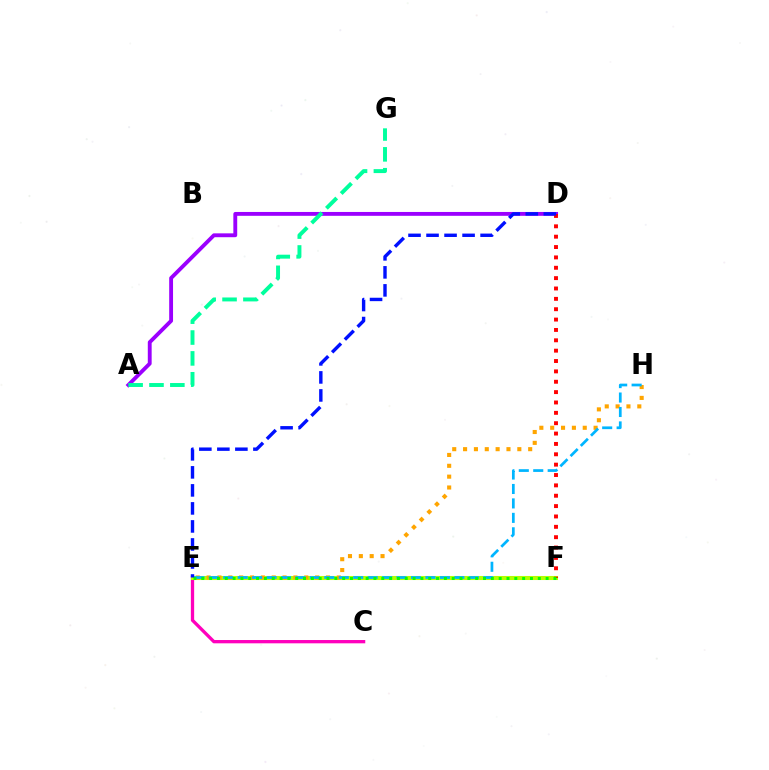{('A', 'D'): [{'color': '#9b00ff', 'line_style': 'solid', 'thickness': 2.78}], ('A', 'G'): [{'color': '#00ff9d', 'line_style': 'dashed', 'thickness': 2.84}], ('C', 'E'): [{'color': '#ff00bd', 'line_style': 'solid', 'thickness': 2.37}], ('E', 'F'): [{'color': '#b3ff00', 'line_style': 'solid', 'thickness': 2.92}, {'color': '#08ff00', 'line_style': 'dotted', 'thickness': 2.13}], ('D', 'F'): [{'color': '#ff0000', 'line_style': 'dotted', 'thickness': 2.82}], ('E', 'H'): [{'color': '#ffa500', 'line_style': 'dotted', 'thickness': 2.95}, {'color': '#00b5ff', 'line_style': 'dashed', 'thickness': 1.96}], ('D', 'E'): [{'color': '#0010ff', 'line_style': 'dashed', 'thickness': 2.45}]}